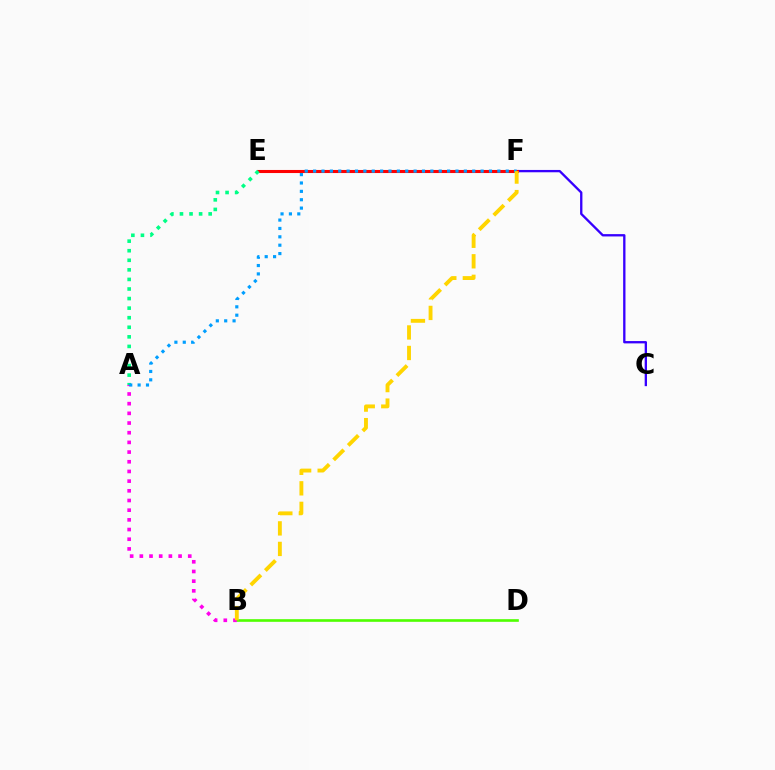{('C', 'F'): [{'color': '#3700ff', 'line_style': 'solid', 'thickness': 1.67}], ('B', 'D'): [{'color': '#4fff00', 'line_style': 'solid', 'thickness': 1.9}], ('E', 'F'): [{'color': '#ff0000', 'line_style': 'solid', 'thickness': 2.21}], ('A', 'E'): [{'color': '#00ff86', 'line_style': 'dotted', 'thickness': 2.6}], ('A', 'B'): [{'color': '#ff00ed', 'line_style': 'dotted', 'thickness': 2.63}], ('A', 'F'): [{'color': '#009eff', 'line_style': 'dotted', 'thickness': 2.28}], ('B', 'F'): [{'color': '#ffd500', 'line_style': 'dashed', 'thickness': 2.79}]}